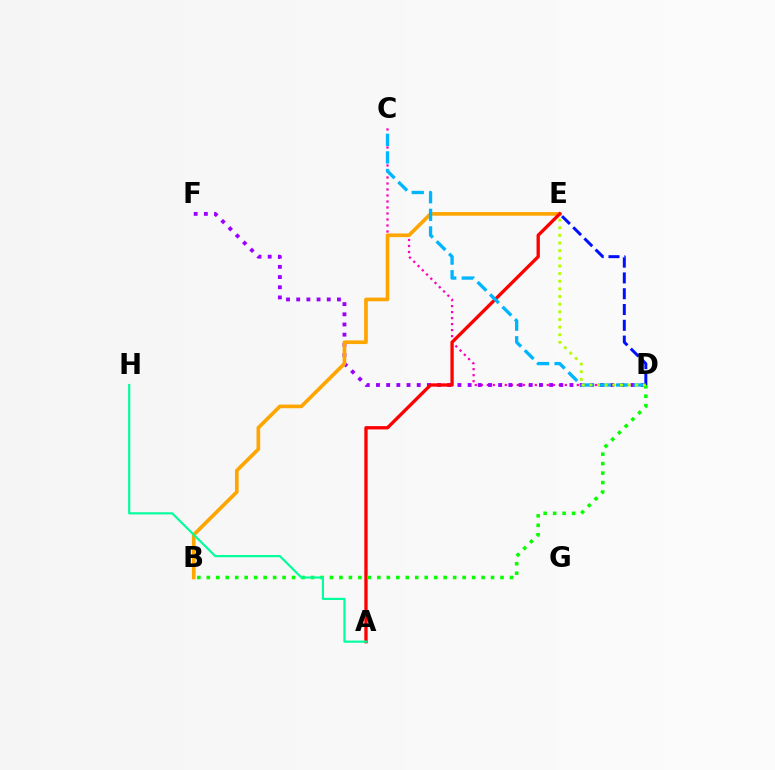{('C', 'D'): [{'color': '#ff00bd', 'line_style': 'dotted', 'thickness': 1.63}, {'color': '#00b5ff', 'line_style': 'dashed', 'thickness': 2.39}], ('D', 'F'): [{'color': '#9b00ff', 'line_style': 'dotted', 'thickness': 2.77}], ('B', 'E'): [{'color': '#ffa500', 'line_style': 'solid', 'thickness': 2.64}], ('A', 'E'): [{'color': '#ff0000', 'line_style': 'solid', 'thickness': 2.39}], ('B', 'D'): [{'color': '#08ff00', 'line_style': 'dotted', 'thickness': 2.57}], ('D', 'E'): [{'color': '#0010ff', 'line_style': 'dashed', 'thickness': 2.14}, {'color': '#b3ff00', 'line_style': 'dotted', 'thickness': 2.08}], ('A', 'H'): [{'color': '#00ff9d', 'line_style': 'solid', 'thickness': 1.55}]}